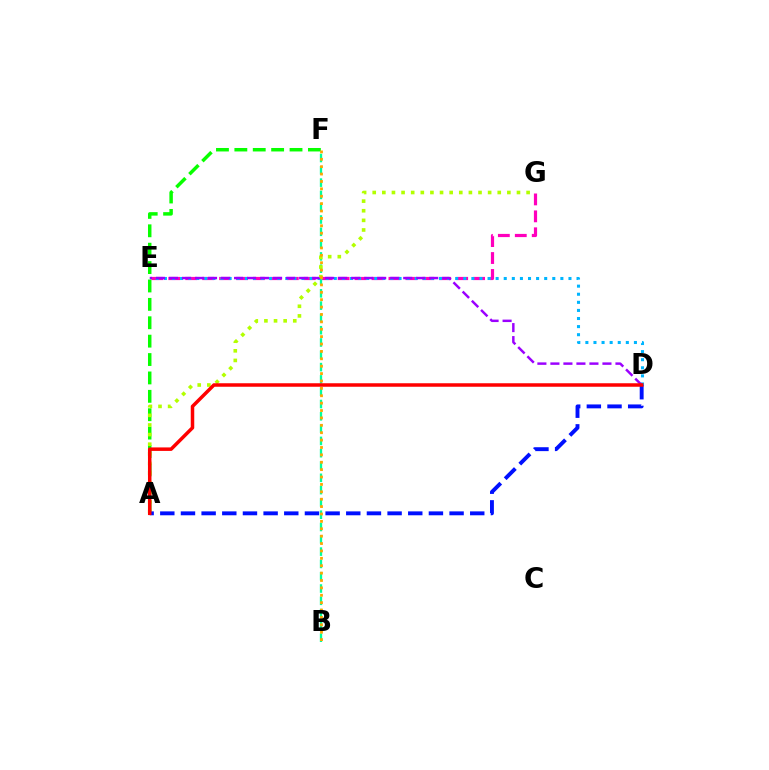{('E', 'G'): [{'color': '#ff00bd', 'line_style': 'dashed', 'thickness': 2.3}], ('D', 'E'): [{'color': '#00b5ff', 'line_style': 'dotted', 'thickness': 2.2}, {'color': '#9b00ff', 'line_style': 'dashed', 'thickness': 1.77}], ('B', 'F'): [{'color': '#00ff9d', 'line_style': 'dashed', 'thickness': 1.67}, {'color': '#ffa500', 'line_style': 'dotted', 'thickness': 2.01}], ('A', 'F'): [{'color': '#08ff00', 'line_style': 'dashed', 'thickness': 2.5}], ('A', 'G'): [{'color': '#b3ff00', 'line_style': 'dotted', 'thickness': 2.61}], ('A', 'D'): [{'color': '#0010ff', 'line_style': 'dashed', 'thickness': 2.81}, {'color': '#ff0000', 'line_style': 'solid', 'thickness': 2.52}]}